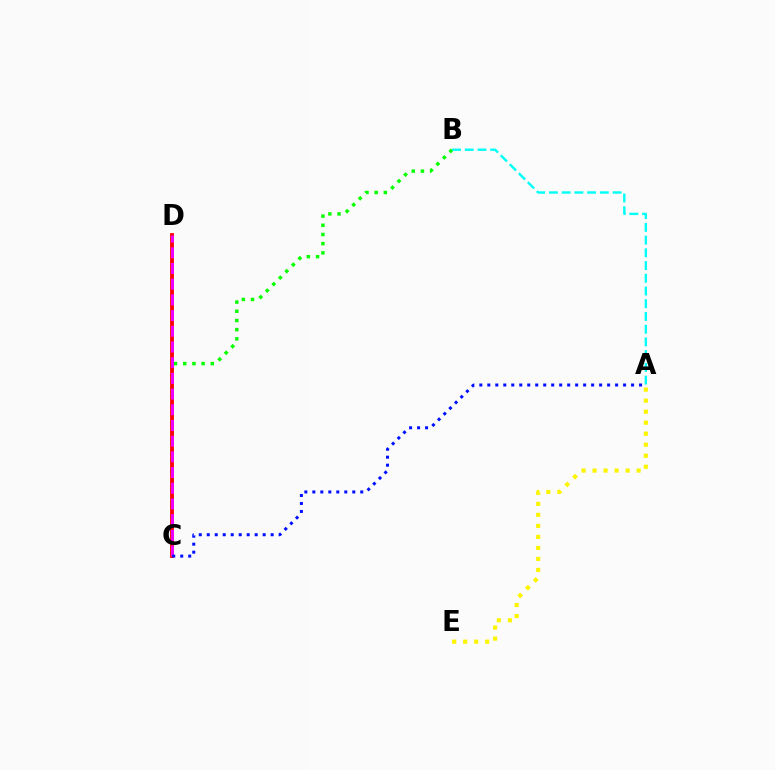{('B', 'C'): [{'color': '#08ff00', 'line_style': 'dotted', 'thickness': 2.5}], ('C', 'D'): [{'color': '#ff0000', 'line_style': 'solid', 'thickness': 2.75}, {'color': '#ee00ff', 'line_style': 'dashed', 'thickness': 2.13}], ('A', 'E'): [{'color': '#fcf500', 'line_style': 'dotted', 'thickness': 2.99}], ('A', 'B'): [{'color': '#00fff6', 'line_style': 'dashed', 'thickness': 1.73}], ('A', 'C'): [{'color': '#0010ff', 'line_style': 'dotted', 'thickness': 2.17}]}